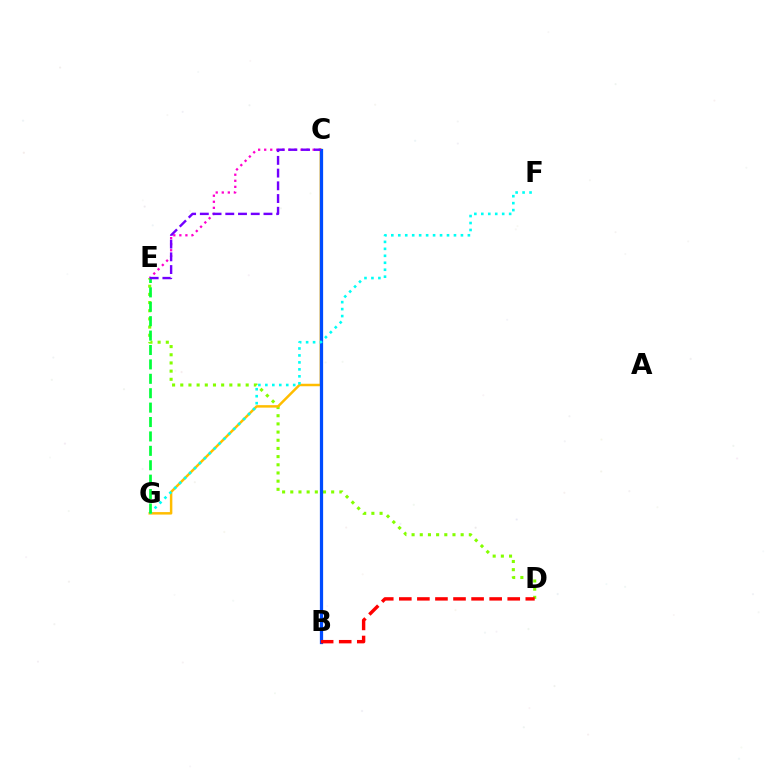{('D', 'E'): [{'color': '#84ff00', 'line_style': 'dotted', 'thickness': 2.22}], ('C', 'G'): [{'color': '#ffbd00', 'line_style': 'solid', 'thickness': 1.79}], ('C', 'E'): [{'color': '#ff00cf', 'line_style': 'dotted', 'thickness': 1.65}, {'color': '#7200ff', 'line_style': 'dashed', 'thickness': 1.73}], ('B', 'C'): [{'color': '#004bff', 'line_style': 'solid', 'thickness': 2.34}], ('F', 'G'): [{'color': '#00fff6', 'line_style': 'dotted', 'thickness': 1.89}], ('B', 'D'): [{'color': '#ff0000', 'line_style': 'dashed', 'thickness': 2.45}], ('E', 'G'): [{'color': '#00ff39', 'line_style': 'dashed', 'thickness': 1.96}]}